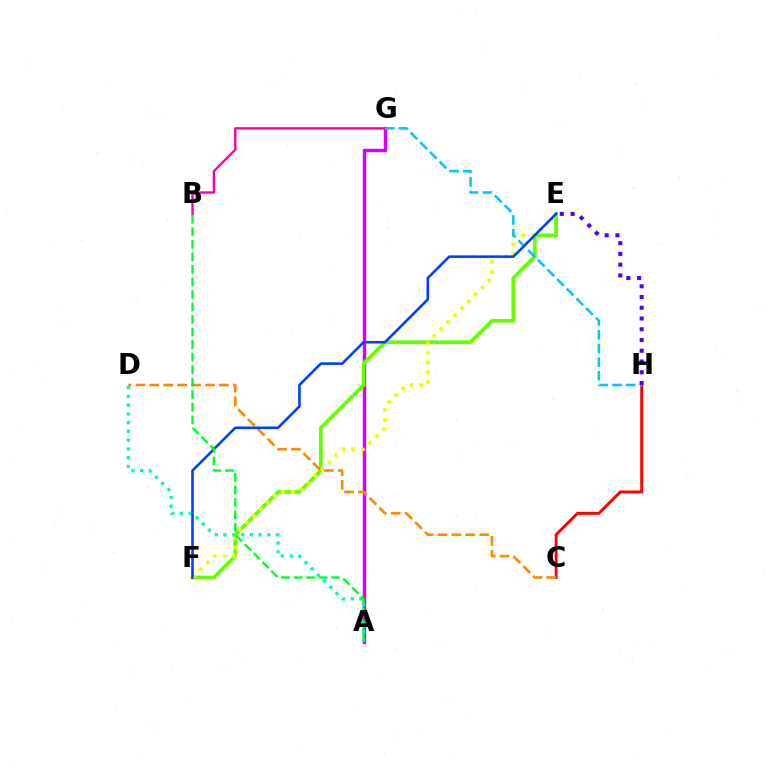{('A', 'G'): [{'color': '#d600ff', 'line_style': 'solid', 'thickness': 2.48}], ('E', 'F'): [{'color': '#66ff00', 'line_style': 'solid', 'thickness': 2.71}, {'color': '#eeff00', 'line_style': 'dotted', 'thickness': 2.65}, {'color': '#003fff', 'line_style': 'solid', 'thickness': 1.85}], ('C', 'H'): [{'color': '#ff0000', 'line_style': 'solid', 'thickness': 2.09}], ('A', 'D'): [{'color': '#00ffaf', 'line_style': 'dotted', 'thickness': 2.38}], ('C', 'D'): [{'color': '#ff8800', 'line_style': 'dashed', 'thickness': 1.89}], ('B', 'G'): [{'color': '#ff00a0', 'line_style': 'solid', 'thickness': 1.71}], ('G', 'H'): [{'color': '#00c7ff', 'line_style': 'dashed', 'thickness': 1.86}], ('A', 'B'): [{'color': '#00ff27', 'line_style': 'dashed', 'thickness': 1.7}], ('E', 'H'): [{'color': '#4f00ff', 'line_style': 'dotted', 'thickness': 2.92}]}